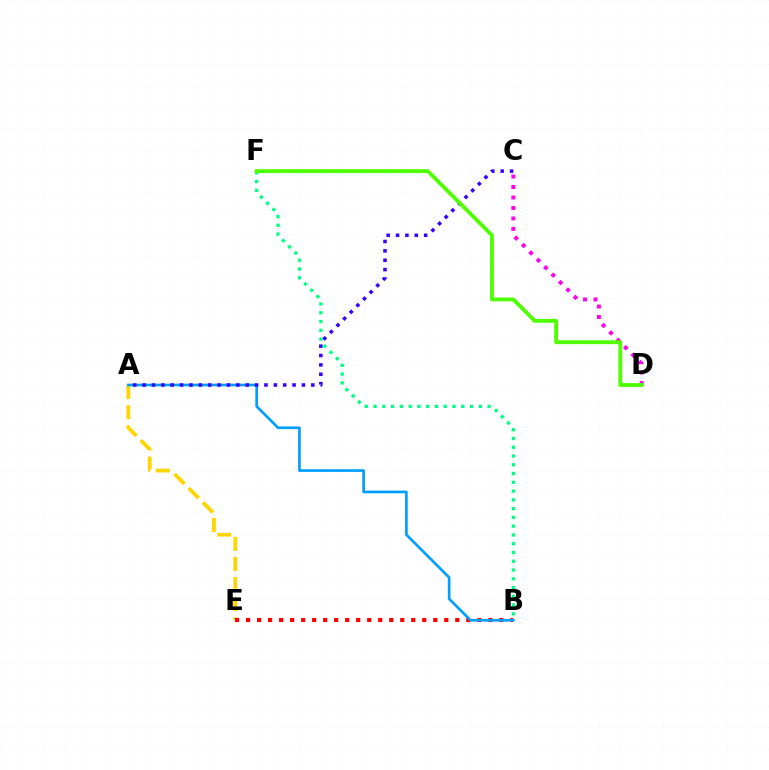{('A', 'E'): [{'color': '#ffd500', 'line_style': 'dashed', 'thickness': 2.73}], ('B', 'E'): [{'color': '#ff0000', 'line_style': 'dotted', 'thickness': 2.99}], ('A', 'B'): [{'color': '#009eff', 'line_style': 'solid', 'thickness': 1.93}], ('C', 'D'): [{'color': '#ff00ed', 'line_style': 'dotted', 'thickness': 2.84}], ('A', 'C'): [{'color': '#3700ff', 'line_style': 'dotted', 'thickness': 2.55}], ('B', 'F'): [{'color': '#00ff86', 'line_style': 'dotted', 'thickness': 2.38}], ('D', 'F'): [{'color': '#4fff00', 'line_style': 'solid', 'thickness': 2.77}]}